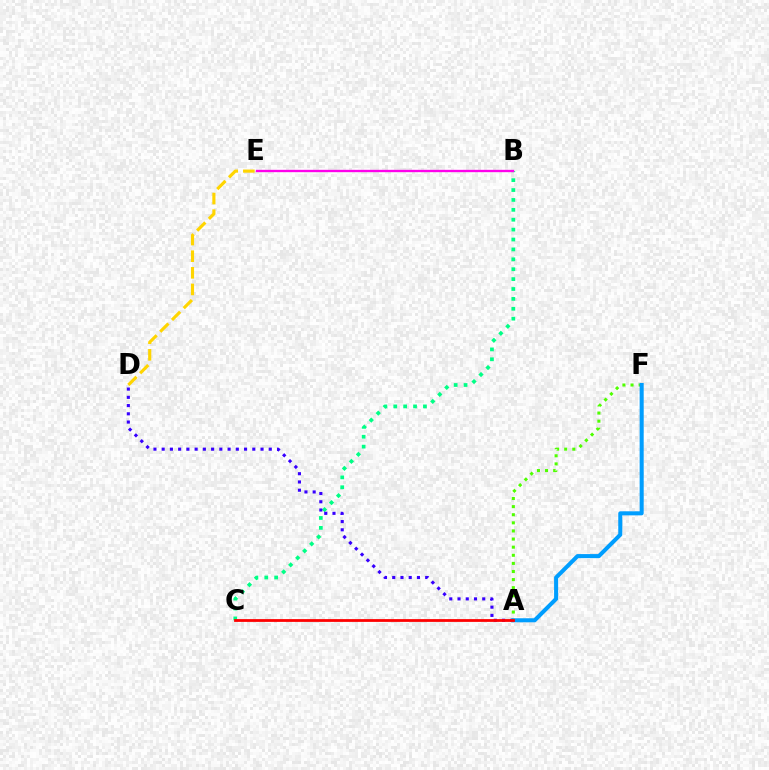{('B', 'C'): [{'color': '#00ff86', 'line_style': 'dotted', 'thickness': 2.69}], ('A', 'F'): [{'color': '#4fff00', 'line_style': 'dotted', 'thickness': 2.2}, {'color': '#009eff', 'line_style': 'solid', 'thickness': 2.92}], ('A', 'D'): [{'color': '#3700ff', 'line_style': 'dotted', 'thickness': 2.24}], ('A', 'C'): [{'color': '#ff0000', 'line_style': 'solid', 'thickness': 2.0}], ('B', 'E'): [{'color': '#ff00ed', 'line_style': 'solid', 'thickness': 1.69}], ('D', 'E'): [{'color': '#ffd500', 'line_style': 'dashed', 'thickness': 2.26}]}